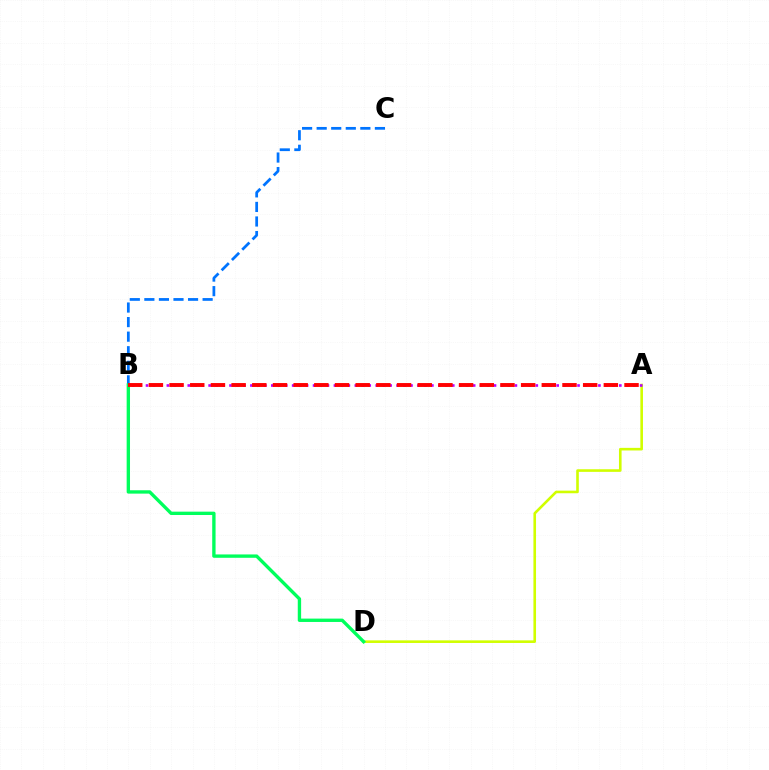{('B', 'C'): [{'color': '#0074ff', 'line_style': 'dashed', 'thickness': 1.98}], ('A', 'D'): [{'color': '#d1ff00', 'line_style': 'solid', 'thickness': 1.88}], ('B', 'D'): [{'color': '#00ff5c', 'line_style': 'solid', 'thickness': 2.42}], ('A', 'B'): [{'color': '#b900ff', 'line_style': 'dotted', 'thickness': 1.89}, {'color': '#ff0000', 'line_style': 'dashed', 'thickness': 2.81}]}